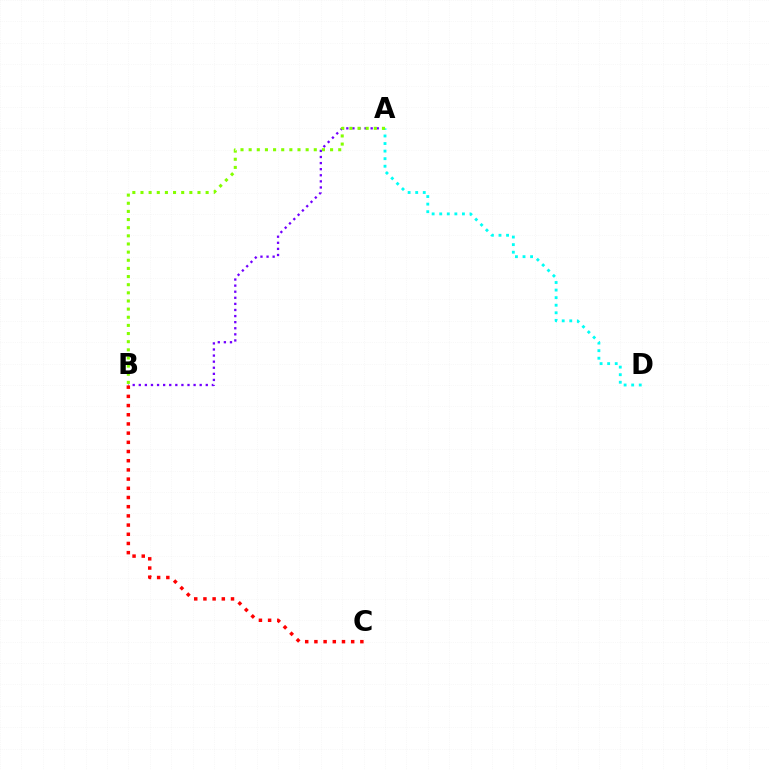{('A', 'B'): [{'color': '#7200ff', 'line_style': 'dotted', 'thickness': 1.65}, {'color': '#84ff00', 'line_style': 'dotted', 'thickness': 2.21}], ('A', 'D'): [{'color': '#00fff6', 'line_style': 'dotted', 'thickness': 2.06}], ('B', 'C'): [{'color': '#ff0000', 'line_style': 'dotted', 'thickness': 2.5}]}